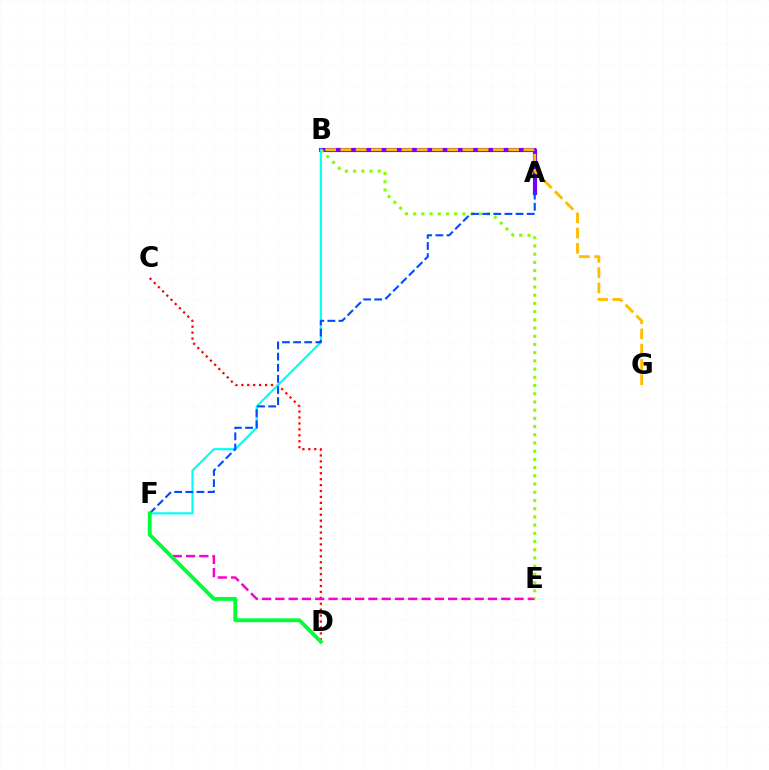{('A', 'B'): [{'color': '#7200ff', 'line_style': 'solid', 'thickness': 2.99}], ('C', 'D'): [{'color': '#ff0000', 'line_style': 'dotted', 'thickness': 1.61}], ('B', 'G'): [{'color': '#ffbd00', 'line_style': 'dashed', 'thickness': 2.07}], ('E', 'F'): [{'color': '#ff00cf', 'line_style': 'dashed', 'thickness': 1.81}], ('B', 'E'): [{'color': '#84ff00', 'line_style': 'dotted', 'thickness': 2.23}], ('B', 'F'): [{'color': '#00fff6', 'line_style': 'solid', 'thickness': 1.56}], ('A', 'F'): [{'color': '#004bff', 'line_style': 'dashed', 'thickness': 1.51}], ('D', 'F'): [{'color': '#00ff39', 'line_style': 'solid', 'thickness': 2.77}]}